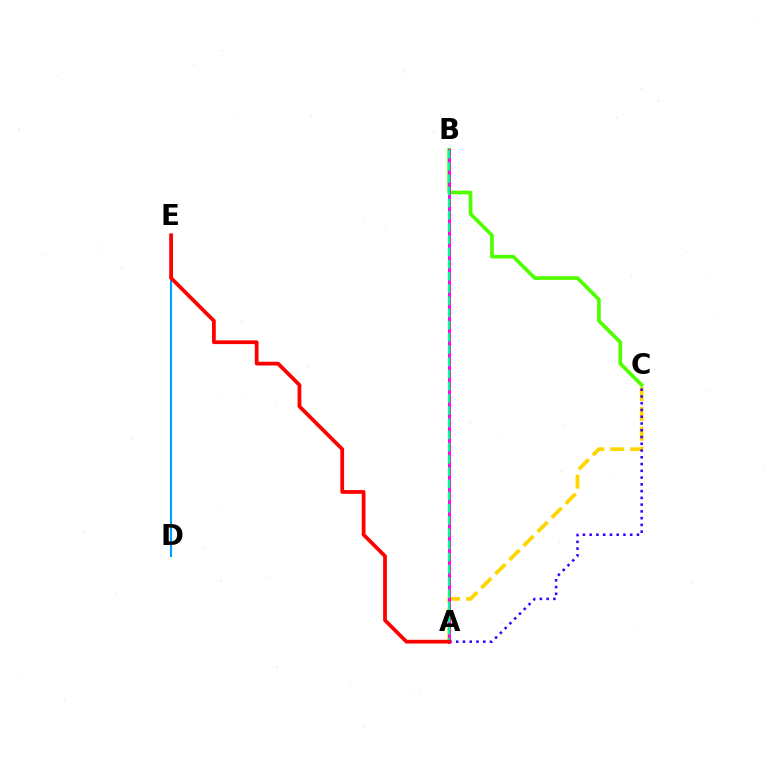{('A', 'C'): [{'color': '#ffd500', 'line_style': 'dashed', 'thickness': 2.7}, {'color': '#3700ff', 'line_style': 'dotted', 'thickness': 1.84}], ('D', 'E'): [{'color': '#009eff', 'line_style': 'solid', 'thickness': 1.54}], ('B', 'C'): [{'color': '#4fff00', 'line_style': 'solid', 'thickness': 2.65}], ('A', 'B'): [{'color': '#ff00ed', 'line_style': 'solid', 'thickness': 2.09}, {'color': '#00ff86', 'line_style': 'dashed', 'thickness': 1.66}], ('A', 'E'): [{'color': '#ff0000', 'line_style': 'solid', 'thickness': 2.7}]}